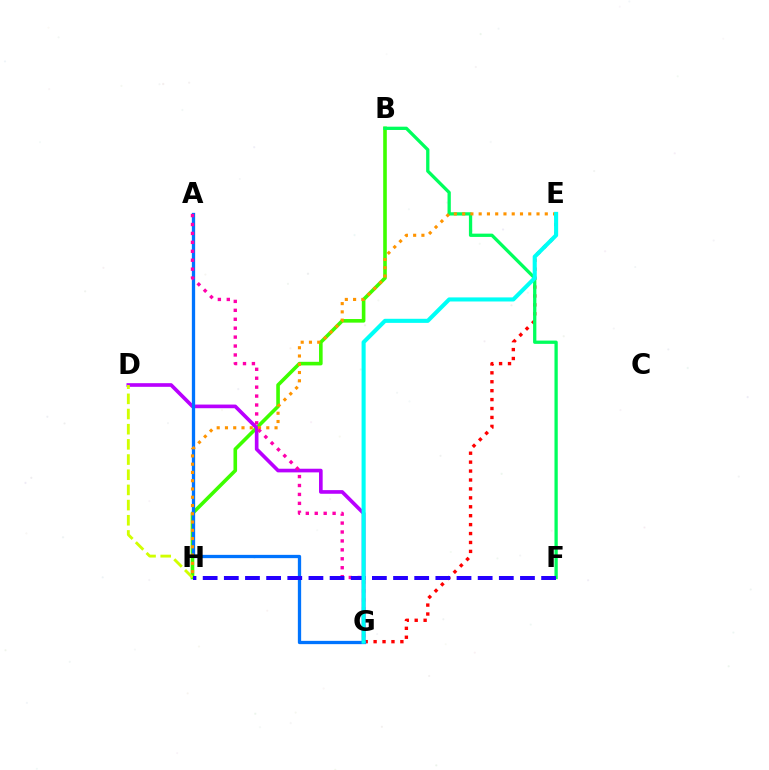{('B', 'H'): [{'color': '#3dff00', 'line_style': 'solid', 'thickness': 2.6}], ('D', 'G'): [{'color': '#b900ff', 'line_style': 'solid', 'thickness': 2.63}], ('E', 'G'): [{'color': '#ff0000', 'line_style': 'dotted', 'thickness': 2.43}, {'color': '#00fff6', 'line_style': 'solid', 'thickness': 2.94}], ('B', 'F'): [{'color': '#00ff5c', 'line_style': 'solid', 'thickness': 2.37}], ('A', 'G'): [{'color': '#0074ff', 'line_style': 'solid', 'thickness': 2.37}, {'color': '#ff00ac', 'line_style': 'dotted', 'thickness': 2.43}], ('E', 'H'): [{'color': '#ff9400', 'line_style': 'dotted', 'thickness': 2.25}], ('D', 'H'): [{'color': '#d1ff00', 'line_style': 'dashed', 'thickness': 2.06}], ('F', 'H'): [{'color': '#2500ff', 'line_style': 'dashed', 'thickness': 2.87}]}